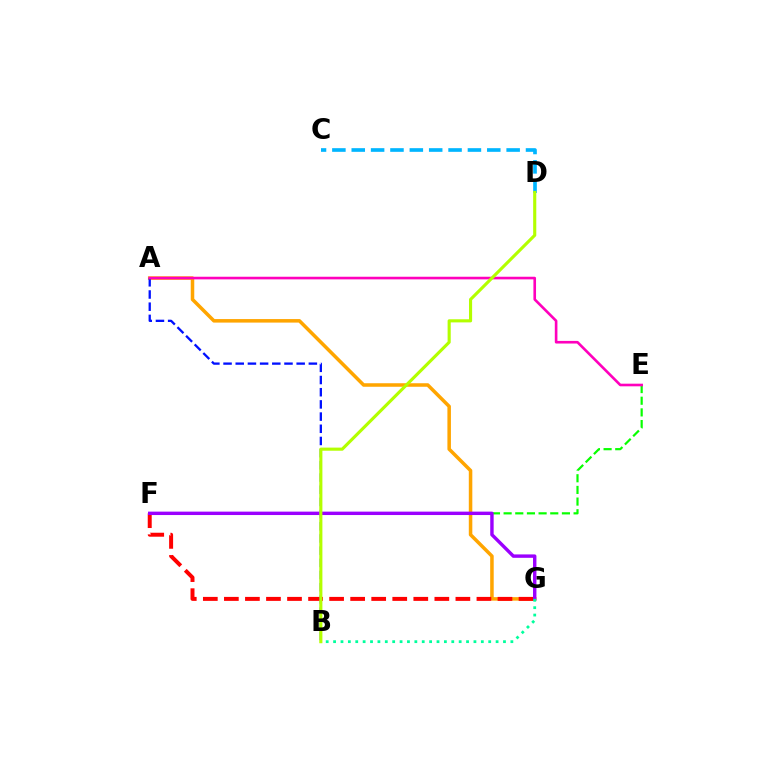{('A', 'G'): [{'color': '#ffa500', 'line_style': 'solid', 'thickness': 2.53}], ('E', 'F'): [{'color': '#08ff00', 'line_style': 'dashed', 'thickness': 1.58}], ('C', 'D'): [{'color': '#00b5ff', 'line_style': 'dashed', 'thickness': 2.63}], ('F', 'G'): [{'color': '#ff0000', 'line_style': 'dashed', 'thickness': 2.86}, {'color': '#9b00ff', 'line_style': 'solid', 'thickness': 2.46}], ('A', 'B'): [{'color': '#0010ff', 'line_style': 'dashed', 'thickness': 1.66}], ('A', 'E'): [{'color': '#ff00bd', 'line_style': 'solid', 'thickness': 1.89}], ('B', 'G'): [{'color': '#00ff9d', 'line_style': 'dotted', 'thickness': 2.01}], ('B', 'D'): [{'color': '#b3ff00', 'line_style': 'solid', 'thickness': 2.25}]}